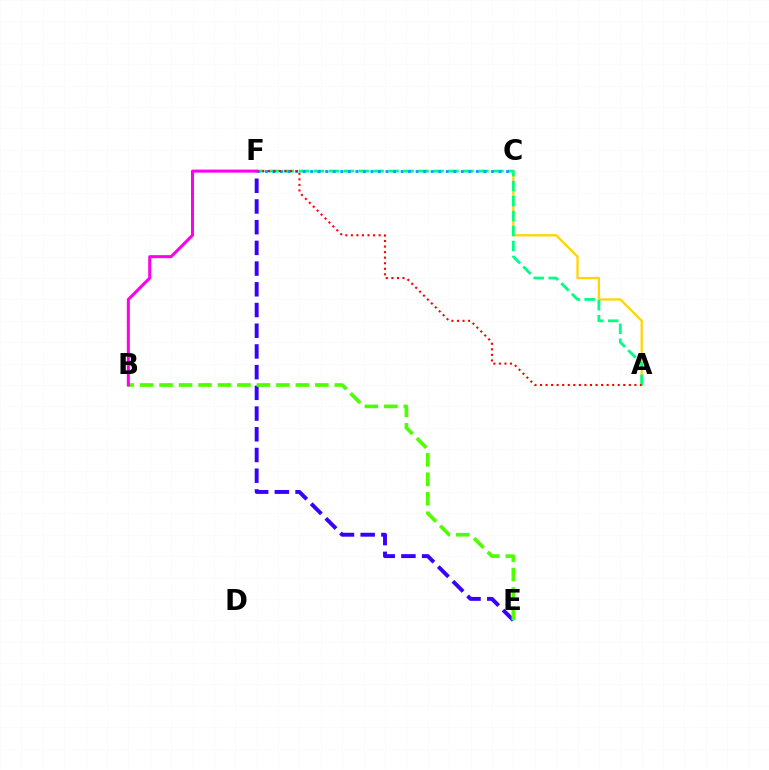{('E', 'F'): [{'color': '#3700ff', 'line_style': 'dashed', 'thickness': 2.81}], ('A', 'C'): [{'color': '#ffd500', 'line_style': 'solid', 'thickness': 1.64}], ('A', 'F'): [{'color': '#00ff86', 'line_style': 'dashed', 'thickness': 2.03}, {'color': '#ff0000', 'line_style': 'dotted', 'thickness': 1.51}], ('C', 'F'): [{'color': '#009eff', 'line_style': 'dotted', 'thickness': 2.05}], ('B', 'E'): [{'color': '#4fff00', 'line_style': 'dashed', 'thickness': 2.64}], ('B', 'F'): [{'color': '#ff00ed', 'line_style': 'solid', 'thickness': 2.18}]}